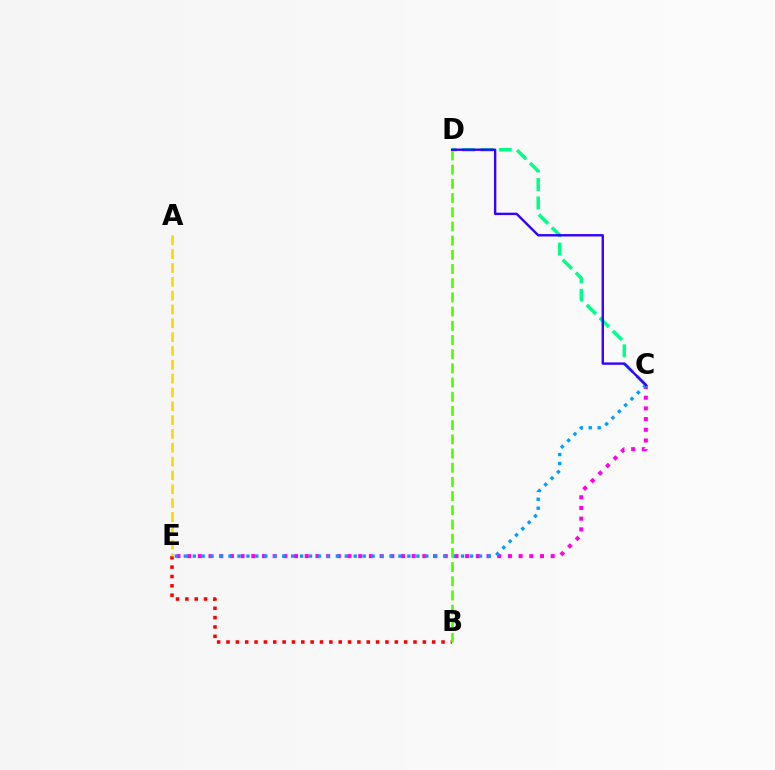{('B', 'E'): [{'color': '#ff0000', 'line_style': 'dotted', 'thickness': 2.54}], ('C', 'E'): [{'color': '#ff00ed', 'line_style': 'dotted', 'thickness': 2.91}, {'color': '#009eff', 'line_style': 'dotted', 'thickness': 2.43}], ('C', 'D'): [{'color': '#00ff86', 'line_style': 'dashed', 'thickness': 2.5}, {'color': '#3700ff', 'line_style': 'solid', 'thickness': 1.73}], ('B', 'D'): [{'color': '#4fff00', 'line_style': 'dashed', 'thickness': 1.93}], ('A', 'E'): [{'color': '#ffd500', 'line_style': 'dashed', 'thickness': 1.88}]}